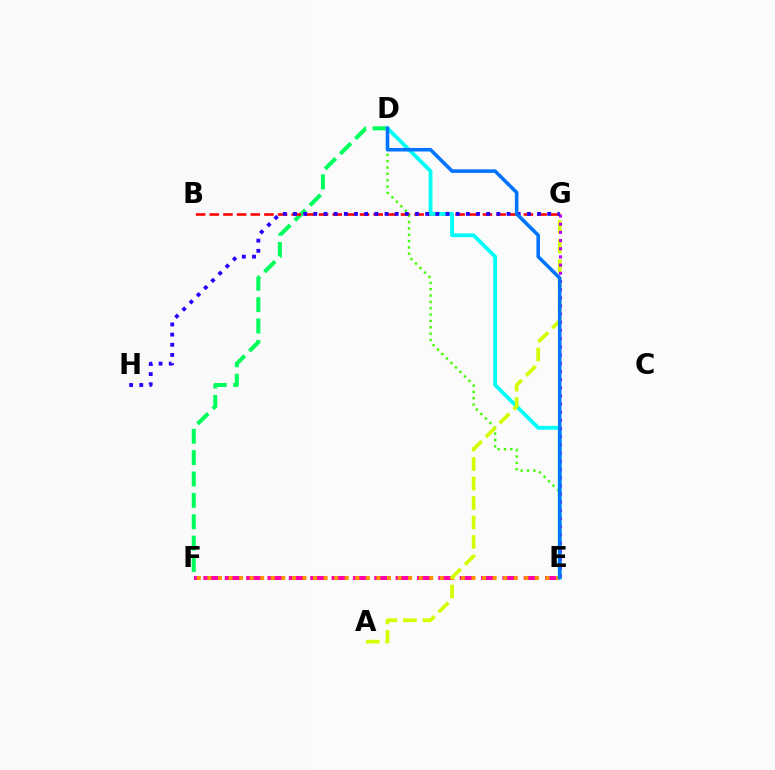{('D', 'F'): [{'color': '#00ff5c', 'line_style': 'dashed', 'thickness': 2.9}], ('E', 'F'): [{'color': '#ff00ac', 'line_style': 'dashed', 'thickness': 2.9}, {'color': '#ff9400', 'line_style': 'dotted', 'thickness': 2.87}], ('B', 'G'): [{'color': '#ff0000', 'line_style': 'dashed', 'thickness': 1.86}], ('D', 'E'): [{'color': '#3dff00', 'line_style': 'dotted', 'thickness': 1.72}, {'color': '#00fff6', 'line_style': 'solid', 'thickness': 2.75}, {'color': '#0074ff', 'line_style': 'solid', 'thickness': 2.55}], ('A', 'G'): [{'color': '#d1ff00', 'line_style': 'dashed', 'thickness': 2.65}], ('E', 'G'): [{'color': '#b900ff', 'line_style': 'dotted', 'thickness': 2.22}], ('G', 'H'): [{'color': '#2500ff', 'line_style': 'dotted', 'thickness': 2.76}]}